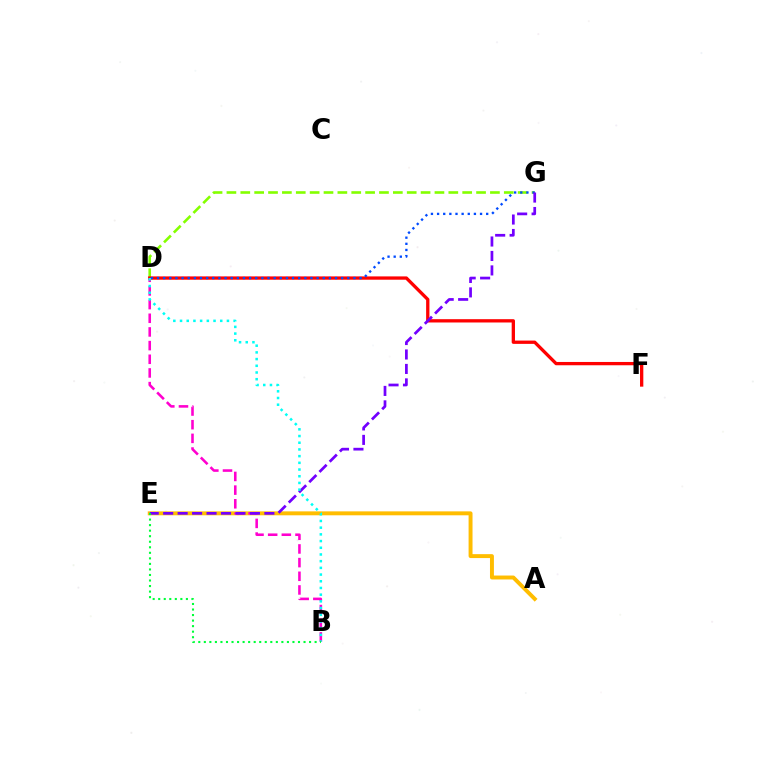{('D', 'G'): [{'color': '#84ff00', 'line_style': 'dashed', 'thickness': 1.88}, {'color': '#004bff', 'line_style': 'dotted', 'thickness': 1.67}], ('D', 'F'): [{'color': '#ff0000', 'line_style': 'solid', 'thickness': 2.38}], ('A', 'E'): [{'color': '#ffbd00', 'line_style': 'solid', 'thickness': 2.83}], ('B', 'D'): [{'color': '#ff00cf', 'line_style': 'dashed', 'thickness': 1.86}, {'color': '#00fff6', 'line_style': 'dotted', 'thickness': 1.82}], ('E', 'G'): [{'color': '#7200ff', 'line_style': 'dashed', 'thickness': 1.96}], ('B', 'E'): [{'color': '#00ff39', 'line_style': 'dotted', 'thickness': 1.5}]}